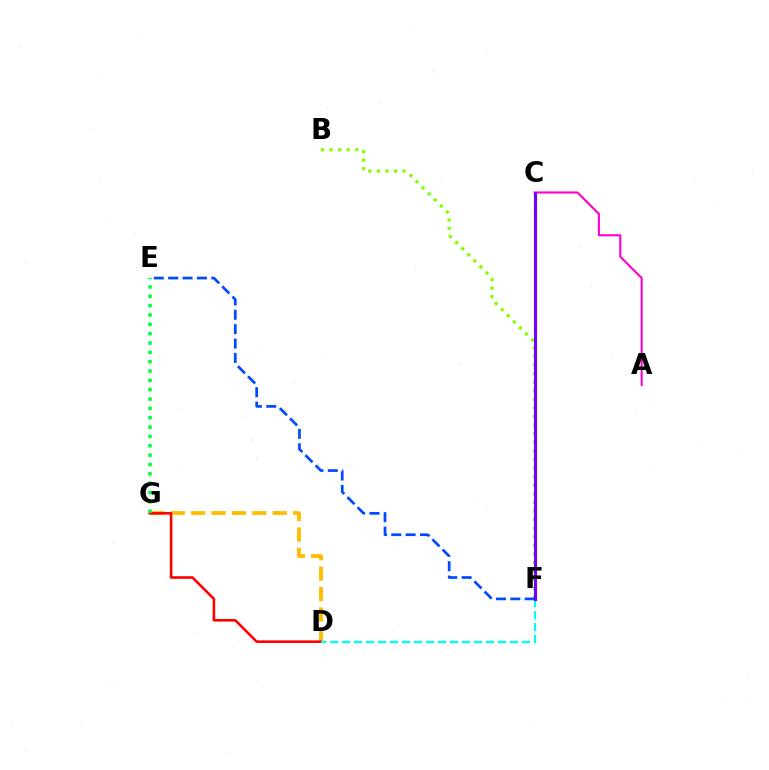{('A', 'C'): [{'color': '#ff00cf', 'line_style': 'solid', 'thickness': 1.51}], ('D', 'G'): [{'color': '#ffbd00', 'line_style': 'dashed', 'thickness': 2.77}, {'color': '#ff0000', 'line_style': 'solid', 'thickness': 1.87}], ('B', 'F'): [{'color': '#84ff00', 'line_style': 'dotted', 'thickness': 2.33}], ('E', 'F'): [{'color': '#004bff', 'line_style': 'dashed', 'thickness': 1.95}], ('D', 'F'): [{'color': '#00fff6', 'line_style': 'dashed', 'thickness': 1.63}], ('E', 'G'): [{'color': '#00ff39', 'line_style': 'dotted', 'thickness': 2.54}], ('C', 'F'): [{'color': '#7200ff', 'line_style': 'solid', 'thickness': 2.23}]}